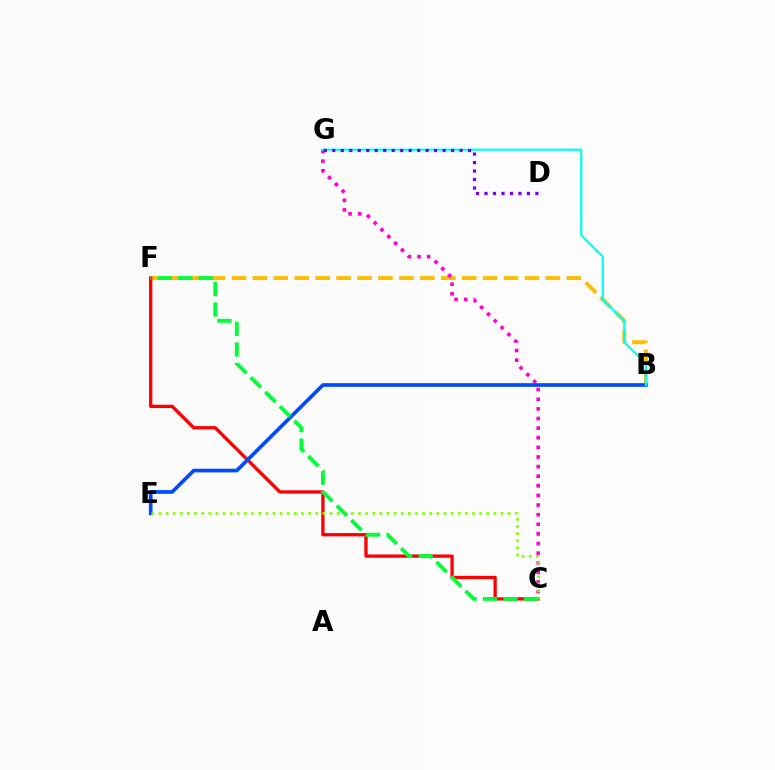{('B', 'F'): [{'color': '#ffbd00', 'line_style': 'dashed', 'thickness': 2.84}], ('C', 'F'): [{'color': '#ff0000', 'line_style': 'solid', 'thickness': 2.37}, {'color': '#00ff39', 'line_style': 'dashed', 'thickness': 2.78}], ('C', 'G'): [{'color': '#ff00cf', 'line_style': 'dotted', 'thickness': 2.61}], ('B', 'E'): [{'color': '#004bff', 'line_style': 'solid', 'thickness': 2.66}], ('C', 'E'): [{'color': '#84ff00', 'line_style': 'dotted', 'thickness': 1.94}], ('B', 'G'): [{'color': '#00fff6', 'line_style': 'solid', 'thickness': 1.58}], ('D', 'G'): [{'color': '#7200ff', 'line_style': 'dotted', 'thickness': 2.31}]}